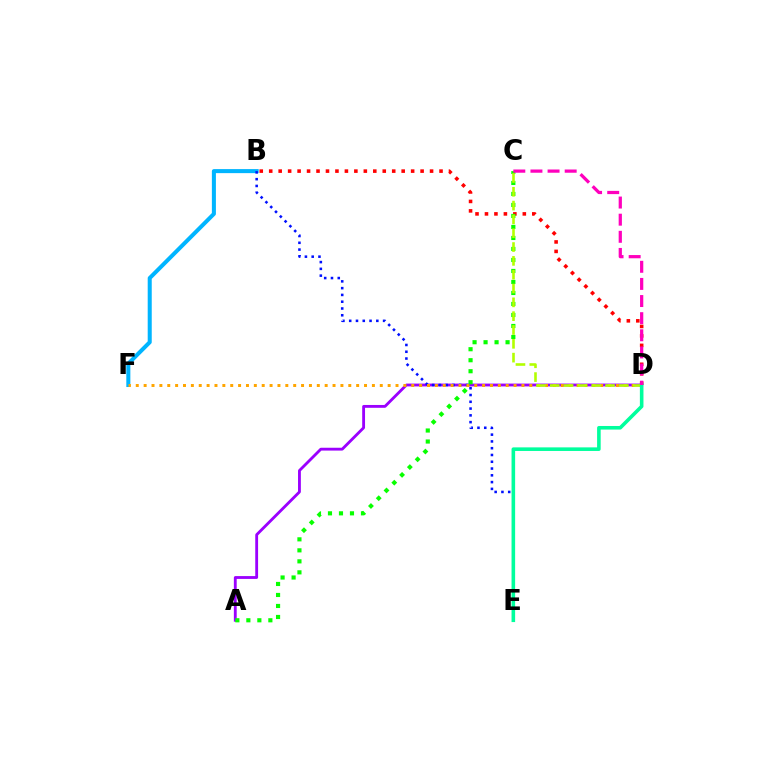{('A', 'D'): [{'color': '#9b00ff', 'line_style': 'solid', 'thickness': 2.04}], ('B', 'D'): [{'color': '#ff0000', 'line_style': 'dotted', 'thickness': 2.57}], ('B', 'F'): [{'color': '#00b5ff', 'line_style': 'solid', 'thickness': 2.91}], ('B', 'E'): [{'color': '#0010ff', 'line_style': 'dotted', 'thickness': 1.84}], ('D', 'F'): [{'color': '#ffa500', 'line_style': 'dotted', 'thickness': 2.14}], ('A', 'C'): [{'color': '#08ff00', 'line_style': 'dotted', 'thickness': 2.99}], ('C', 'D'): [{'color': '#b3ff00', 'line_style': 'dashed', 'thickness': 1.88}, {'color': '#ff00bd', 'line_style': 'dashed', 'thickness': 2.33}], ('D', 'E'): [{'color': '#00ff9d', 'line_style': 'solid', 'thickness': 2.58}]}